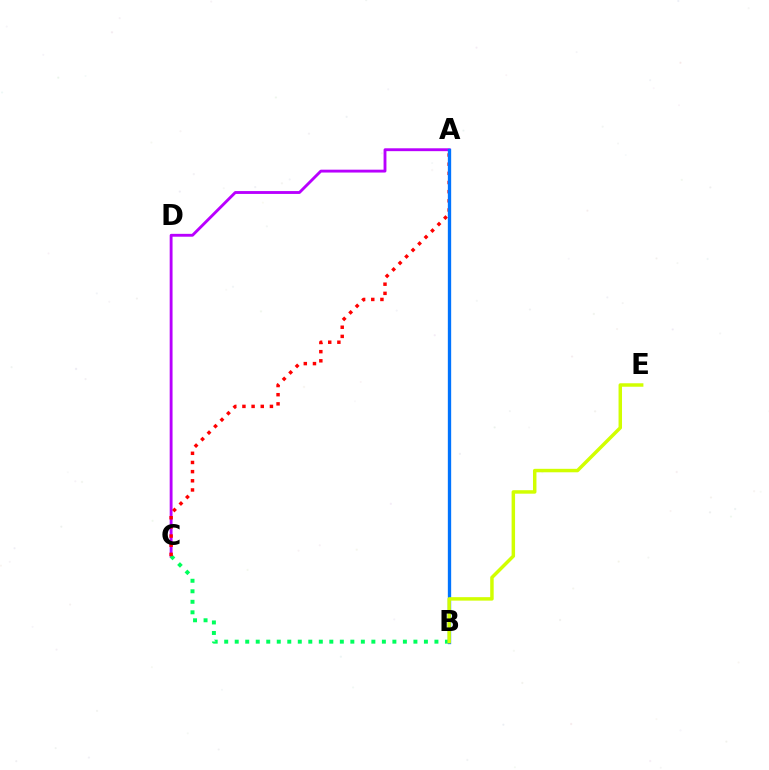{('A', 'C'): [{'color': '#b900ff', 'line_style': 'solid', 'thickness': 2.06}, {'color': '#ff0000', 'line_style': 'dotted', 'thickness': 2.49}], ('B', 'C'): [{'color': '#00ff5c', 'line_style': 'dotted', 'thickness': 2.86}], ('A', 'B'): [{'color': '#0074ff', 'line_style': 'solid', 'thickness': 2.4}], ('B', 'E'): [{'color': '#d1ff00', 'line_style': 'solid', 'thickness': 2.5}]}